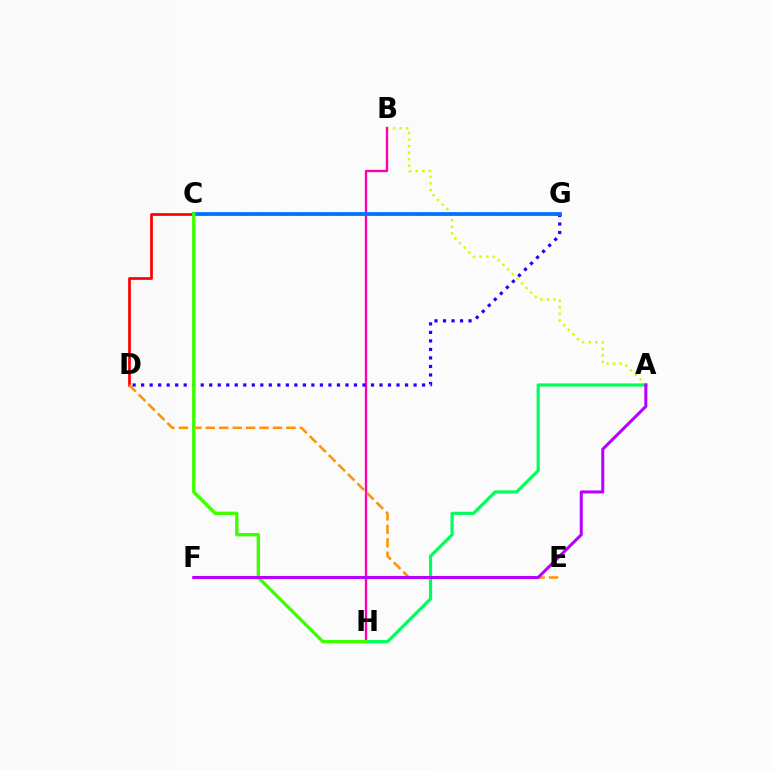{('C', 'G'): [{'color': '#00fff6', 'line_style': 'dashed', 'thickness': 1.84}, {'color': '#0074ff', 'line_style': 'solid', 'thickness': 2.72}], ('C', 'D'): [{'color': '#ff0000', 'line_style': 'solid', 'thickness': 1.96}], ('A', 'B'): [{'color': '#d1ff00', 'line_style': 'dotted', 'thickness': 1.78}], ('B', 'H'): [{'color': '#ff00ac', 'line_style': 'solid', 'thickness': 1.67}], ('D', 'G'): [{'color': '#2500ff', 'line_style': 'dotted', 'thickness': 2.31}], ('D', 'E'): [{'color': '#ff9400', 'line_style': 'dashed', 'thickness': 1.83}], ('A', 'H'): [{'color': '#00ff5c', 'line_style': 'solid', 'thickness': 2.3}], ('C', 'H'): [{'color': '#3dff00', 'line_style': 'solid', 'thickness': 2.41}], ('A', 'F'): [{'color': '#b900ff', 'line_style': 'solid', 'thickness': 2.2}]}